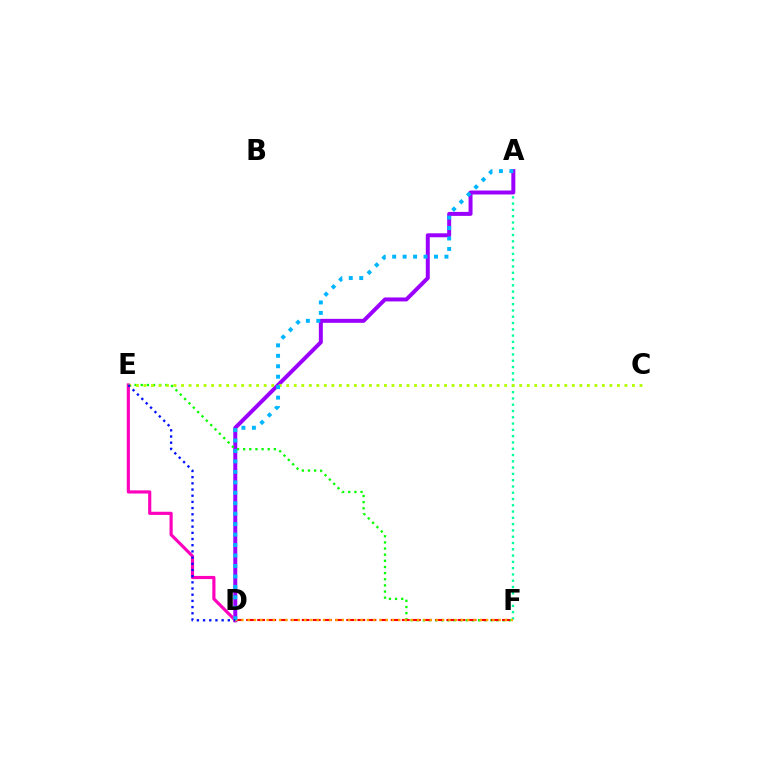{('A', 'F'): [{'color': '#00ff9d', 'line_style': 'dotted', 'thickness': 1.71}], ('A', 'D'): [{'color': '#9b00ff', 'line_style': 'solid', 'thickness': 2.86}, {'color': '#00b5ff', 'line_style': 'dotted', 'thickness': 2.84}], ('E', 'F'): [{'color': '#08ff00', 'line_style': 'dotted', 'thickness': 1.67}], ('D', 'F'): [{'color': '#ff0000', 'line_style': 'dashed', 'thickness': 1.51}, {'color': '#ffa500', 'line_style': 'dotted', 'thickness': 1.7}], ('D', 'E'): [{'color': '#ff00bd', 'line_style': 'solid', 'thickness': 2.27}, {'color': '#0010ff', 'line_style': 'dotted', 'thickness': 1.68}], ('C', 'E'): [{'color': '#b3ff00', 'line_style': 'dotted', 'thickness': 2.04}]}